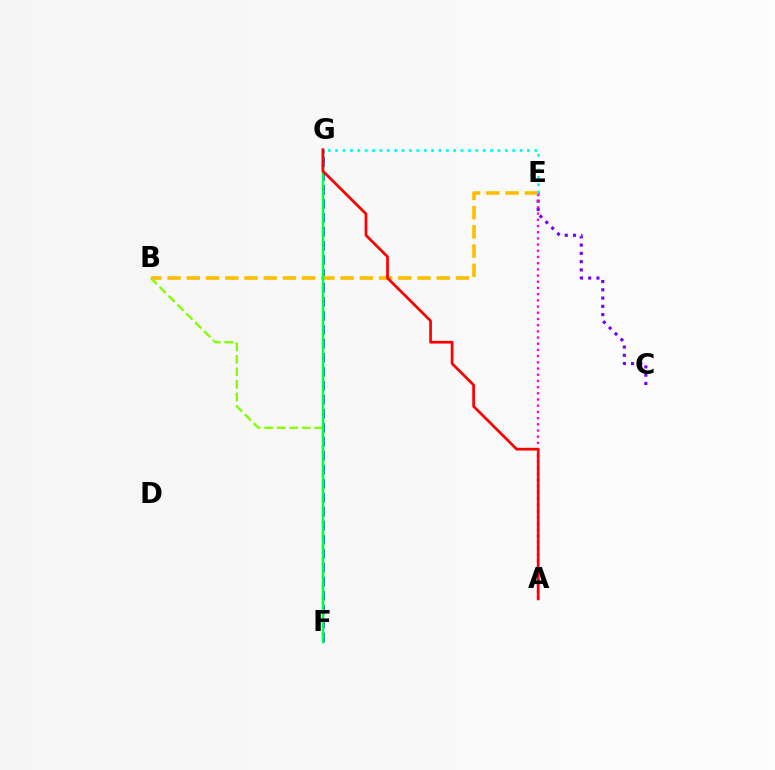{('C', 'E'): [{'color': '#7200ff', 'line_style': 'dotted', 'thickness': 2.25}], ('B', 'F'): [{'color': '#84ff00', 'line_style': 'dashed', 'thickness': 1.7}], ('F', 'G'): [{'color': '#004bff', 'line_style': 'dashed', 'thickness': 1.9}, {'color': '#00ff39', 'line_style': 'solid', 'thickness': 1.75}], ('A', 'E'): [{'color': '#ff00cf', 'line_style': 'dotted', 'thickness': 1.68}], ('B', 'E'): [{'color': '#ffbd00', 'line_style': 'dashed', 'thickness': 2.61}], ('A', 'G'): [{'color': '#ff0000', 'line_style': 'solid', 'thickness': 1.96}], ('E', 'G'): [{'color': '#00fff6', 'line_style': 'dotted', 'thickness': 2.0}]}